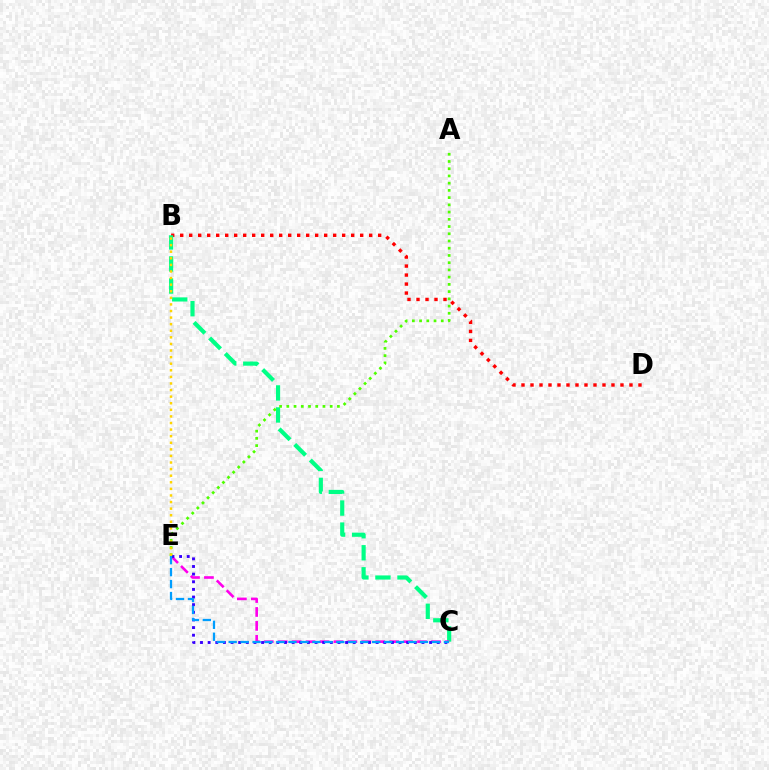{('B', 'D'): [{'color': '#ff0000', 'line_style': 'dotted', 'thickness': 2.44}], ('B', 'C'): [{'color': '#00ff86', 'line_style': 'dashed', 'thickness': 2.99}], ('A', 'E'): [{'color': '#4fff00', 'line_style': 'dotted', 'thickness': 1.96}], ('C', 'E'): [{'color': '#ff00ed', 'line_style': 'dashed', 'thickness': 1.89}, {'color': '#3700ff', 'line_style': 'dotted', 'thickness': 2.07}, {'color': '#009eff', 'line_style': 'dashed', 'thickness': 1.62}], ('B', 'E'): [{'color': '#ffd500', 'line_style': 'dotted', 'thickness': 1.79}]}